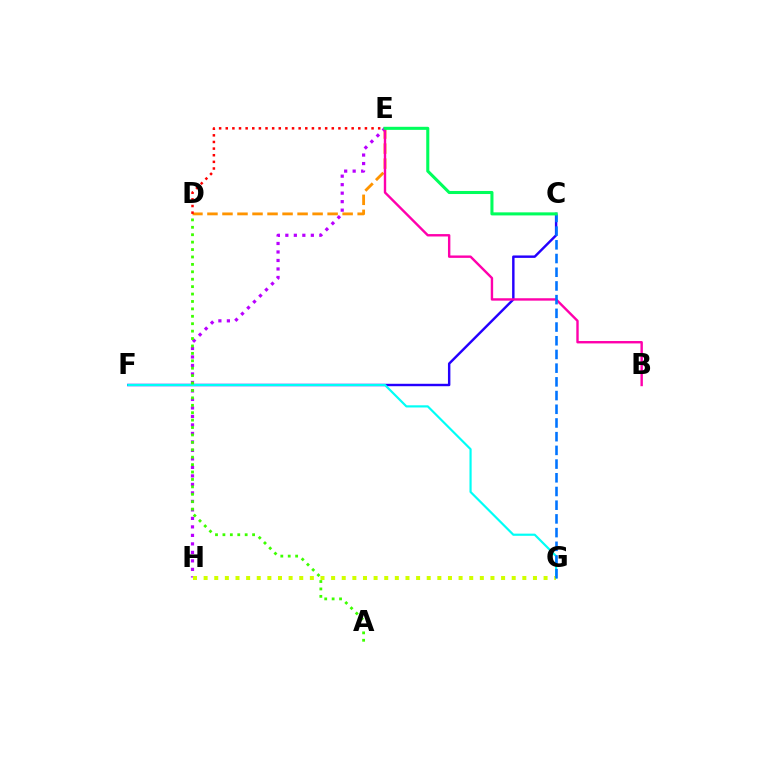{('C', 'F'): [{'color': '#2500ff', 'line_style': 'solid', 'thickness': 1.75}], ('D', 'E'): [{'color': '#ff9400', 'line_style': 'dashed', 'thickness': 2.04}, {'color': '#ff0000', 'line_style': 'dotted', 'thickness': 1.8}], ('E', 'H'): [{'color': '#b900ff', 'line_style': 'dotted', 'thickness': 2.31}], ('F', 'G'): [{'color': '#00fff6', 'line_style': 'solid', 'thickness': 1.57}], ('B', 'E'): [{'color': '#ff00ac', 'line_style': 'solid', 'thickness': 1.73}], ('A', 'D'): [{'color': '#3dff00', 'line_style': 'dotted', 'thickness': 2.01}], ('G', 'H'): [{'color': '#d1ff00', 'line_style': 'dotted', 'thickness': 2.89}], ('C', 'G'): [{'color': '#0074ff', 'line_style': 'dashed', 'thickness': 1.86}], ('C', 'E'): [{'color': '#00ff5c', 'line_style': 'solid', 'thickness': 2.21}]}